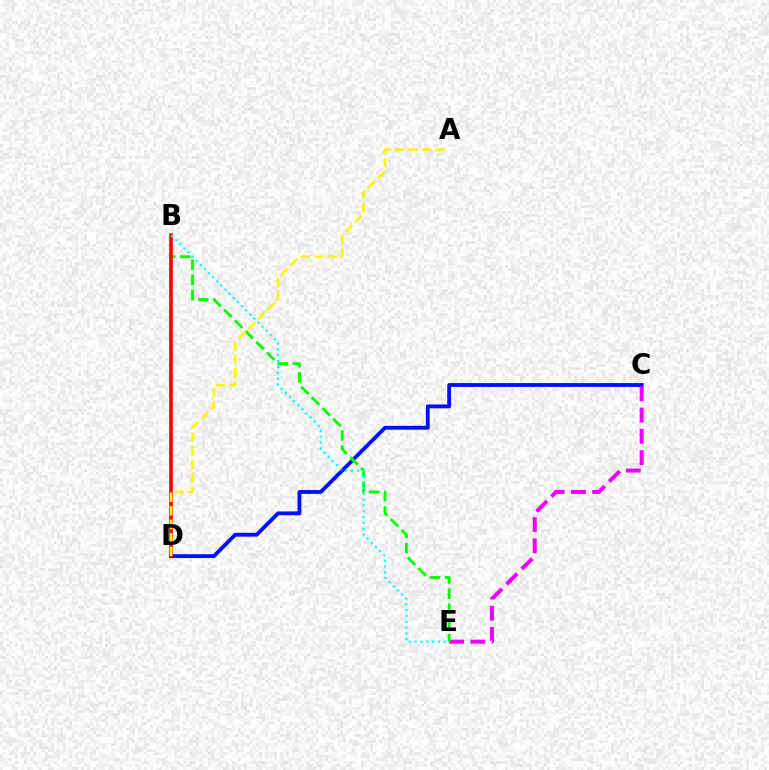{('C', 'D'): [{'color': '#0010ff', 'line_style': 'solid', 'thickness': 2.77}], ('C', 'E'): [{'color': '#ee00ff', 'line_style': 'dashed', 'thickness': 2.89}], ('B', 'E'): [{'color': '#08ff00', 'line_style': 'dashed', 'thickness': 2.06}, {'color': '#00fff6', 'line_style': 'dotted', 'thickness': 1.58}], ('B', 'D'): [{'color': '#ff0000', 'line_style': 'solid', 'thickness': 2.56}], ('A', 'D'): [{'color': '#fcf500', 'line_style': 'dashed', 'thickness': 1.84}]}